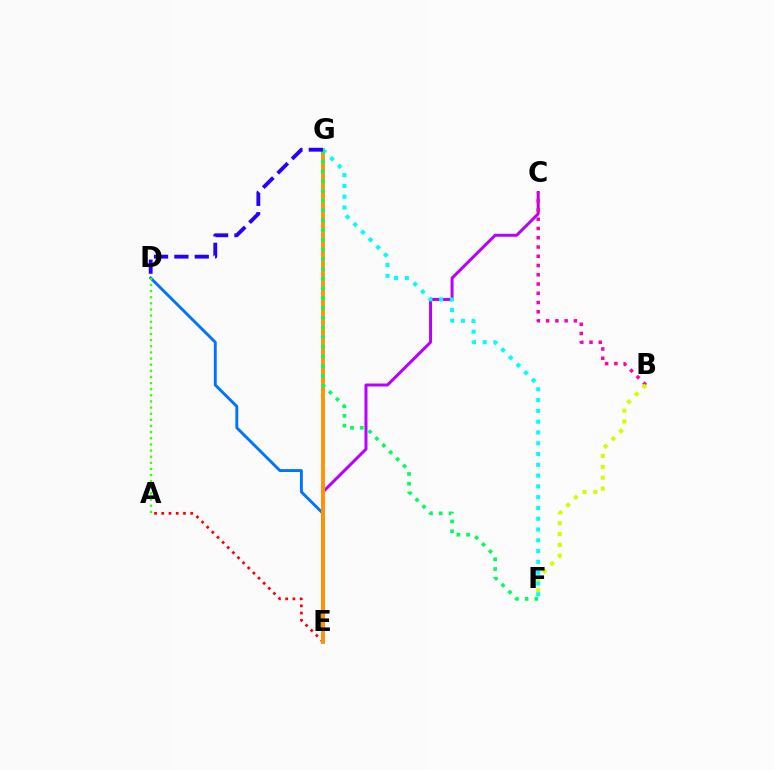{('A', 'E'): [{'color': '#ff0000', 'line_style': 'dotted', 'thickness': 1.97}], ('C', 'E'): [{'color': '#b900ff', 'line_style': 'solid', 'thickness': 2.16}], ('B', 'C'): [{'color': '#ff00ac', 'line_style': 'dotted', 'thickness': 2.51}], ('B', 'F'): [{'color': '#d1ff00', 'line_style': 'dotted', 'thickness': 2.95}], ('D', 'E'): [{'color': '#0074ff', 'line_style': 'solid', 'thickness': 2.08}], ('E', 'G'): [{'color': '#ff9400', 'line_style': 'solid', 'thickness': 2.79}], ('F', 'G'): [{'color': '#00fff6', 'line_style': 'dotted', 'thickness': 2.93}, {'color': '#00ff5c', 'line_style': 'dotted', 'thickness': 2.65}], ('A', 'D'): [{'color': '#3dff00', 'line_style': 'dotted', 'thickness': 1.67}], ('D', 'G'): [{'color': '#2500ff', 'line_style': 'dashed', 'thickness': 2.77}]}